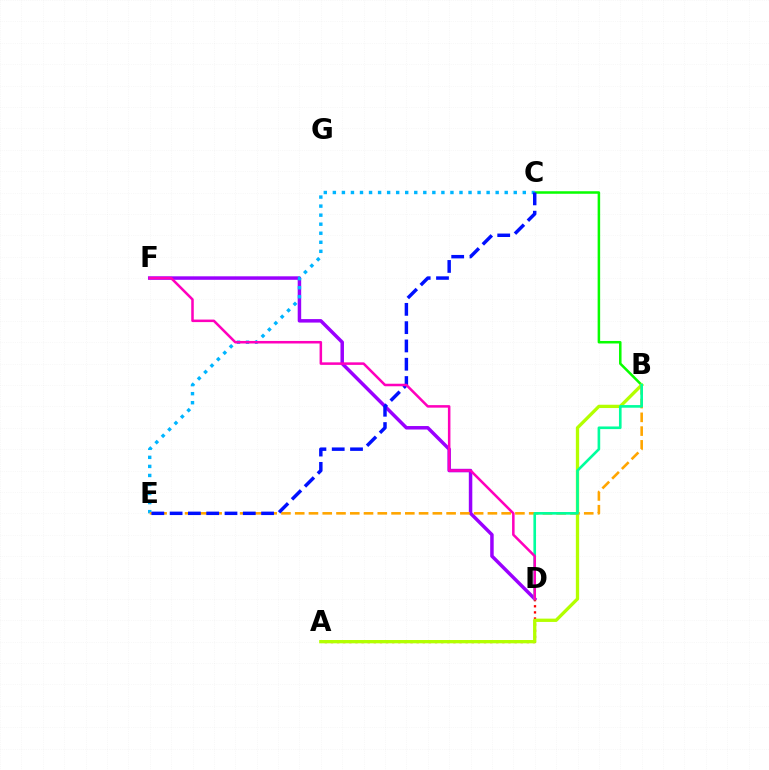{('D', 'F'): [{'color': '#9b00ff', 'line_style': 'solid', 'thickness': 2.51}, {'color': '#ff00bd', 'line_style': 'solid', 'thickness': 1.82}], ('B', 'C'): [{'color': '#08ff00', 'line_style': 'solid', 'thickness': 1.82}], ('A', 'D'): [{'color': '#ff0000', 'line_style': 'dotted', 'thickness': 1.66}], ('A', 'B'): [{'color': '#b3ff00', 'line_style': 'solid', 'thickness': 2.38}], ('C', 'E'): [{'color': '#00b5ff', 'line_style': 'dotted', 'thickness': 2.46}, {'color': '#0010ff', 'line_style': 'dashed', 'thickness': 2.49}], ('B', 'E'): [{'color': '#ffa500', 'line_style': 'dashed', 'thickness': 1.87}], ('B', 'D'): [{'color': '#00ff9d', 'line_style': 'solid', 'thickness': 1.9}]}